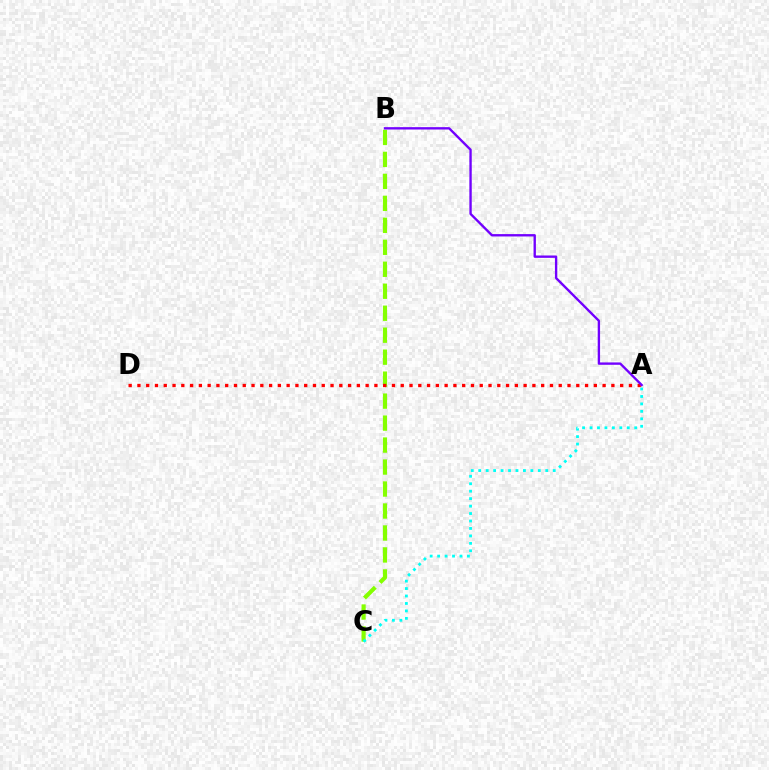{('B', 'C'): [{'color': '#84ff00', 'line_style': 'dashed', 'thickness': 2.99}], ('A', 'D'): [{'color': '#ff0000', 'line_style': 'dotted', 'thickness': 2.38}], ('A', 'C'): [{'color': '#00fff6', 'line_style': 'dotted', 'thickness': 2.02}], ('A', 'B'): [{'color': '#7200ff', 'line_style': 'solid', 'thickness': 1.7}]}